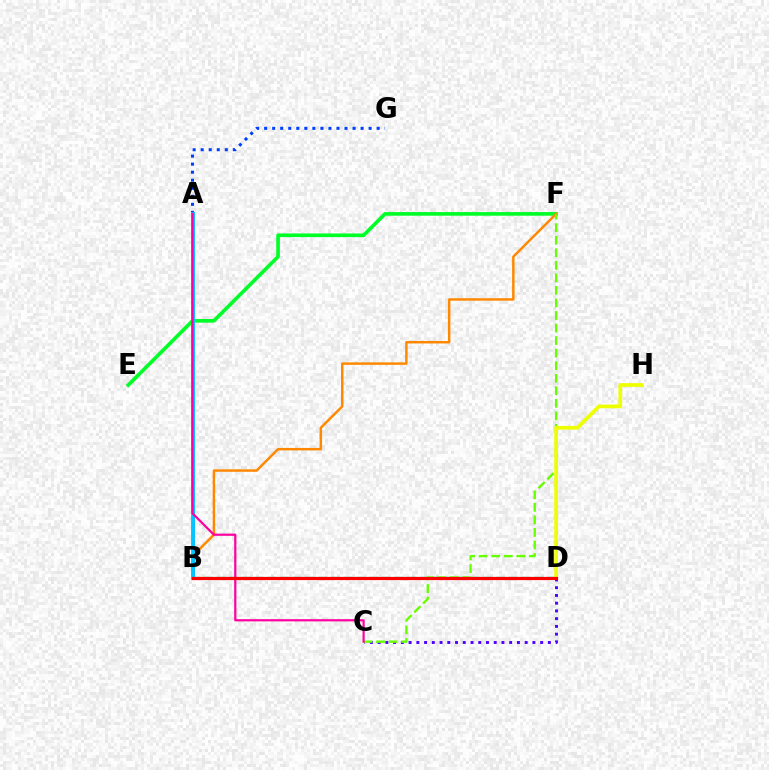{('A', 'B'): [{'color': '#d600ff', 'line_style': 'solid', 'thickness': 1.89}, {'color': '#00c7ff', 'line_style': 'solid', 'thickness': 2.81}], ('C', 'D'): [{'color': '#4f00ff', 'line_style': 'dotted', 'thickness': 2.1}], ('E', 'F'): [{'color': '#00ff27', 'line_style': 'solid', 'thickness': 2.62}], ('B', 'D'): [{'color': '#00ffaf', 'line_style': 'dashed', 'thickness': 1.73}, {'color': '#ff0000', 'line_style': 'solid', 'thickness': 2.31}], ('B', 'F'): [{'color': '#ff8800', 'line_style': 'solid', 'thickness': 1.78}], ('C', 'F'): [{'color': '#66ff00', 'line_style': 'dashed', 'thickness': 1.7}], ('A', 'G'): [{'color': '#003fff', 'line_style': 'dotted', 'thickness': 2.18}], ('D', 'H'): [{'color': '#eeff00', 'line_style': 'solid', 'thickness': 2.67}], ('A', 'C'): [{'color': '#ff00a0', 'line_style': 'solid', 'thickness': 1.59}]}